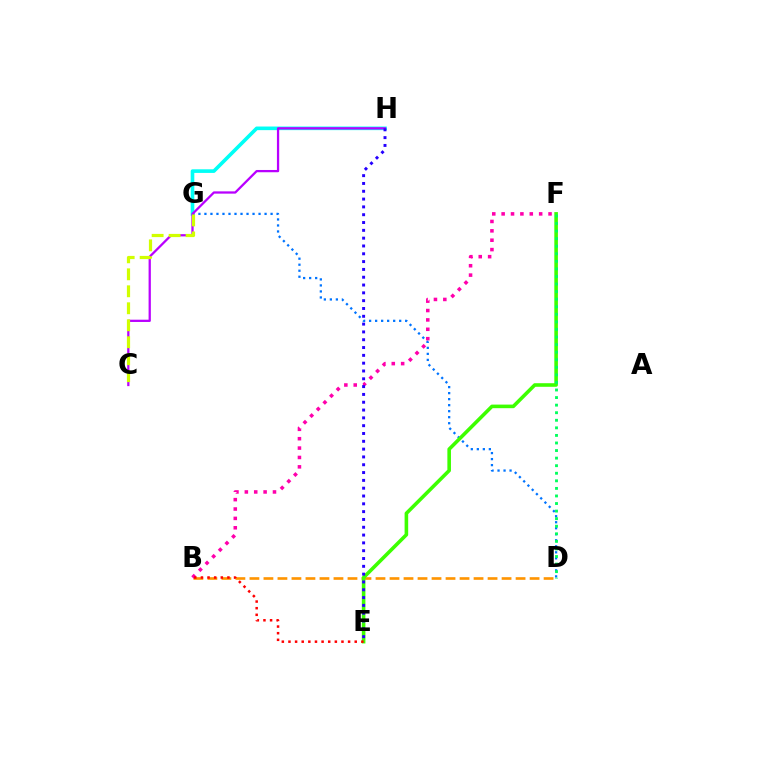{('B', 'D'): [{'color': '#ff9400', 'line_style': 'dashed', 'thickness': 1.9}], ('G', 'H'): [{'color': '#00fff6', 'line_style': 'solid', 'thickness': 2.6}], ('B', 'F'): [{'color': '#ff00ac', 'line_style': 'dotted', 'thickness': 2.55}], ('D', 'G'): [{'color': '#0074ff', 'line_style': 'dotted', 'thickness': 1.63}], ('C', 'H'): [{'color': '#b900ff', 'line_style': 'solid', 'thickness': 1.63}], ('E', 'F'): [{'color': '#3dff00', 'line_style': 'solid', 'thickness': 2.58}], ('C', 'G'): [{'color': '#d1ff00', 'line_style': 'dashed', 'thickness': 2.31}], ('D', 'F'): [{'color': '#00ff5c', 'line_style': 'dotted', 'thickness': 2.06}], ('B', 'E'): [{'color': '#ff0000', 'line_style': 'dotted', 'thickness': 1.8}], ('E', 'H'): [{'color': '#2500ff', 'line_style': 'dotted', 'thickness': 2.12}]}